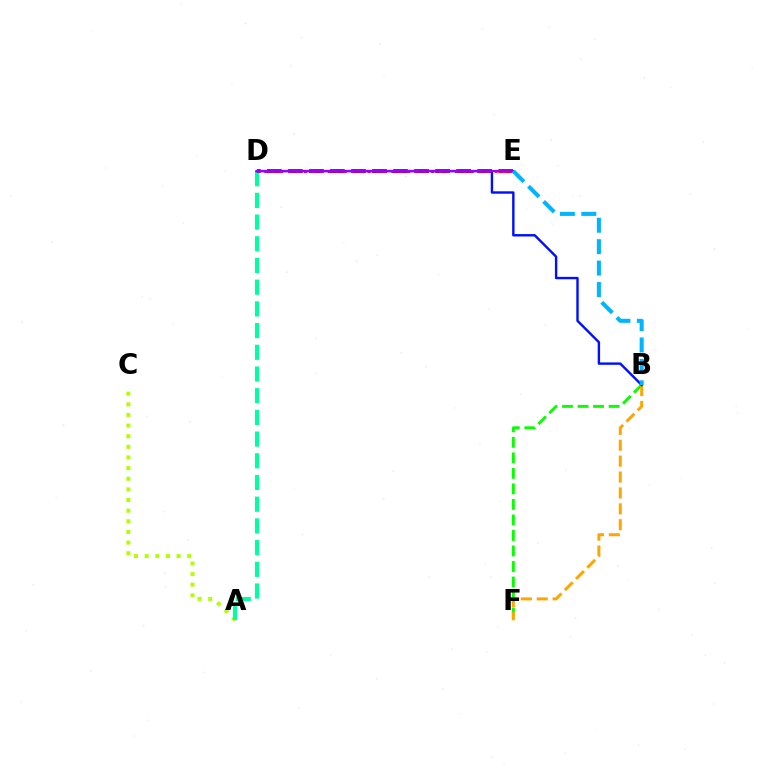{('A', 'C'): [{'color': '#b3ff00', 'line_style': 'dotted', 'thickness': 2.89}], ('B', 'F'): [{'color': '#08ff00', 'line_style': 'dashed', 'thickness': 2.11}, {'color': '#ffa500', 'line_style': 'dashed', 'thickness': 2.16}], ('A', 'D'): [{'color': '#00ff9d', 'line_style': 'dashed', 'thickness': 2.95}], ('D', 'E'): [{'color': '#ff0000', 'line_style': 'dashed', 'thickness': 2.86}, {'color': '#ff00bd', 'line_style': 'dotted', 'thickness': 2.16}, {'color': '#9b00ff', 'line_style': 'solid', 'thickness': 1.52}], ('B', 'D'): [{'color': '#0010ff', 'line_style': 'solid', 'thickness': 1.73}], ('B', 'E'): [{'color': '#00b5ff', 'line_style': 'dashed', 'thickness': 2.91}]}